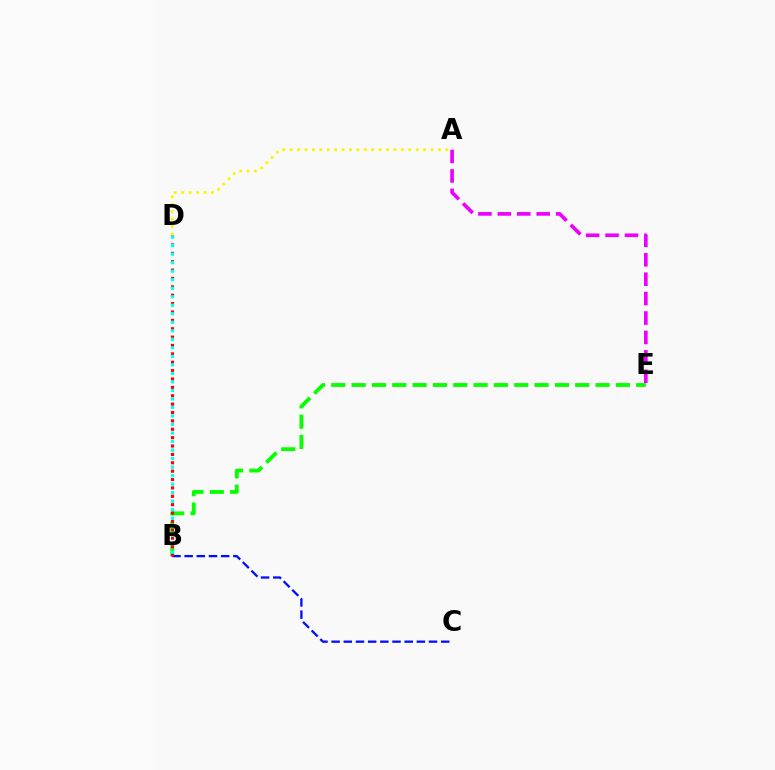{('B', 'E'): [{'color': '#08ff00', 'line_style': 'dashed', 'thickness': 2.76}], ('A', 'D'): [{'color': '#fcf500', 'line_style': 'dotted', 'thickness': 2.01}], ('B', 'C'): [{'color': '#0010ff', 'line_style': 'dashed', 'thickness': 1.65}], ('A', 'E'): [{'color': '#ee00ff', 'line_style': 'dashed', 'thickness': 2.64}], ('B', 'D'): [{'color': '#ff0000', 'line_style': 'dotted', 'thickness': 2.28}, {'color': '#00fff6', 'line_style': 'dotted', 'thickness': 2.31}]}